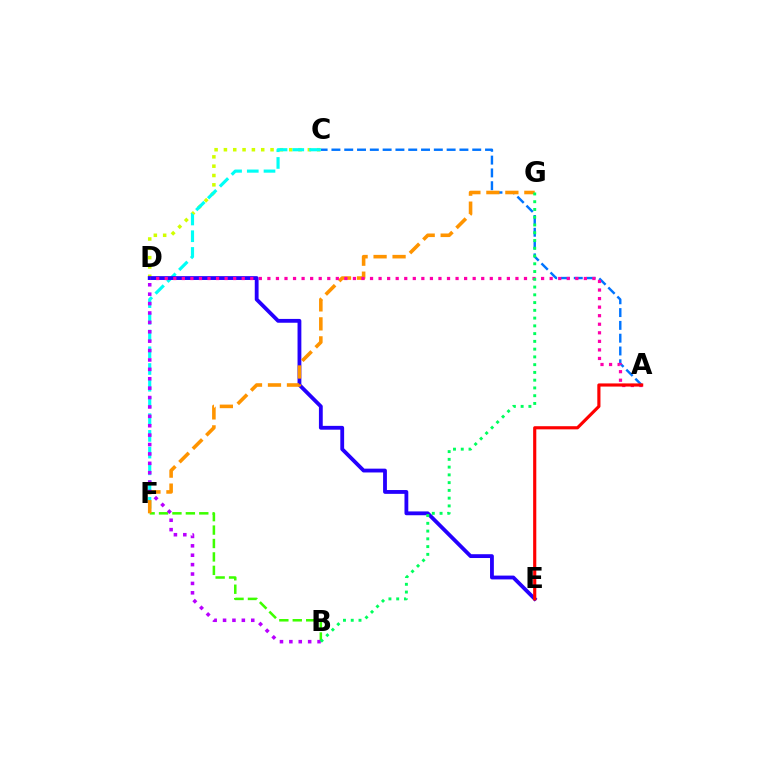{('C', 'D'): [{'color': '#d1ff00', 'line_style': 'dotted', 'thickness': 2.53}], ('A', 'C'): [{'color': '#0074ff', 'line_style': 'dashed', 'thickness': 1.74}], ('C', 'F'): [{'color': '#00fff6', 'line_style': 'dashed', 'thickness': 2.27}], ('D', 'E'): [{'color': '#2500ff', 'line_style': 'solid', 'thickness': 2.75}], ('B', 'F'): [{'color': '#3dff00', 'line_style': 'dashed', 'thickness': 1.82}], ('F', 'G'): [{'color': '#ff9400', 'line_style': 'dashed', 'thickness': 2.58}], ('A', 'D'): [{'color': '#ff00ac', 'line_style': 'dotted', 'thickness': 2.32}], ('A', 'E'): [{'color': '#ff0000', 'line_style': 'solid', 'thickness': 2.27}], ('B', 'D'): [{'color': '#b900ff', 'line_style': 'dotted', 'thickness': 2.55}], ('B', 'G'): [{'color': '#00ff5c', 'line_style': 'dotted', 'thickness': 2.11}]}